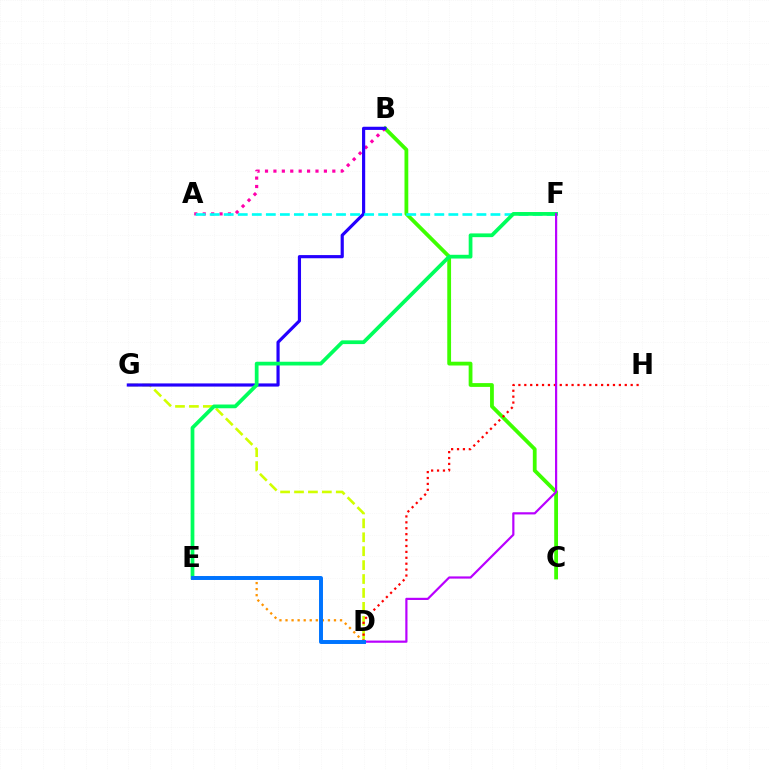{('D', 'G'): [{'color': '#d1ff00', 'line_style': 'dashed', 'thickness': 1.89}], ('B', 'C'): [{'color': '#3dff00', 'line_style': 'solid', 'thickness': 2.73}], ('D', 'E'): [{'color': '#ff9400', 'line_style': 'dotted', 'thickness': 1.65}, {'color': '#0074ff', 'line_style': 'solid', 'thickness': 2.84}], ('A', 'B'): [{'color': '#ff00ac', 'line_style': 'dotted', 'thickness': 2.29}], ('B', 'G'): [{'color': '#2500ff', 'line_style': 'solid', 'thickness': 2.28}], ('A', 'F'): [{'color': '#00fff6', 'line_style': 'dashed', 'thickness': 1.91}], ('D', 'H'): [{'color': '#ff0000', 'line_style': 'dotted', 'thickness': 1.61}], ('E', 'F'): [{'color': '#00ff5c', 'line_style': 'solid', 'thickness': 2.69}], ('D', 'F'): [{'color': '#b900ff', 'line_style': 'solid', 'thickness': 1.58}]}